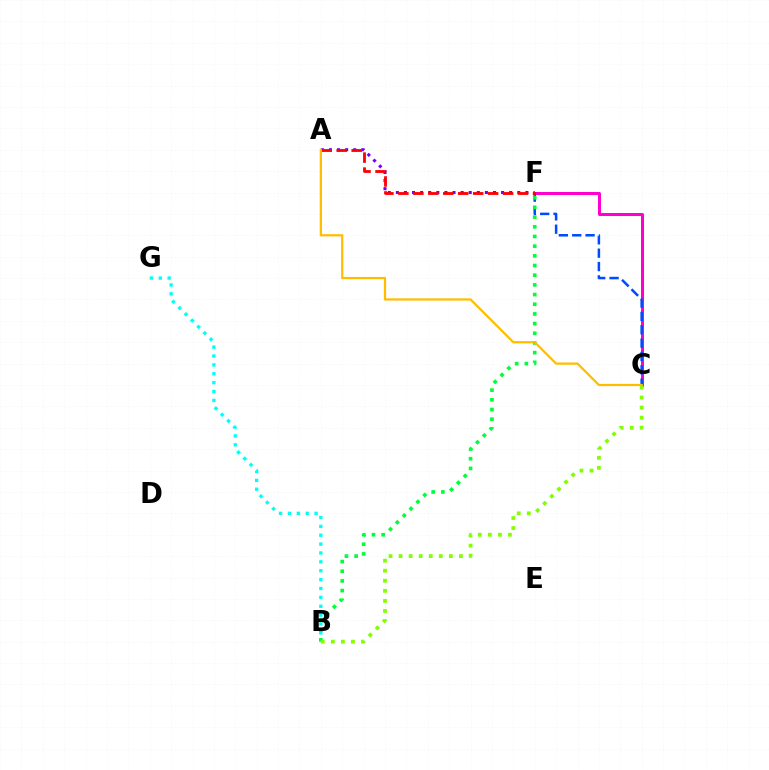{('A', 'F'): [{'color': '#7200ff', 'line_style': 'dotted', 'thickness': 2.2}, {'color': '#ff0000', 'line_style': 'dashed', 'thickness': 2.03}], ('B', 'G'): [{'color': '#00fff6', 'line_style': 'dotted', 'thickness': 2.41}], ('C', 'F'): [{'color': '#ff00cf', 'line_style': 'solid', 'thickness': 2.18}, {'color': '#004bff', 'line_style': 'dashed', 'thickness': 1.81}], ('B', 'F'): [{'color': '#00ff39', 'line_style': 'dotted', 'thickness': 2.63}], ('A', 'C'): [{'color': '#ffbd00', 'line_style': 'solid', 'thickness': 1.61}], ('B', 'C'): [{'color': '#84ff00', 'line_style': 'dotted', 'thickness': 2.73}]}